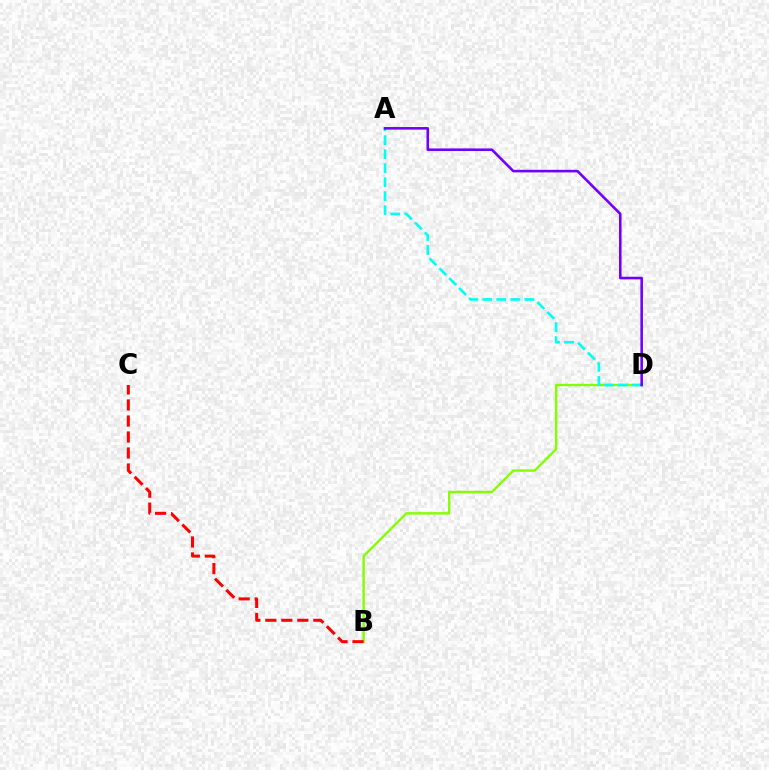{('B', 'D'): [{'color': '#84ff00', 'line_style': 'solid', 'thickness': 1.73}], ('B', 'C'): [{'color': '#ff0000', 'line_style': 'dashed', 'thickness': 2.17}], ('A', 'D'): [{'color': '#00fff6', 'line_style': 'dashed', 'thickness': 1.9}, {'color': '#7200ff', 'line_style': 'solid', 'thickness': 1.87}]}